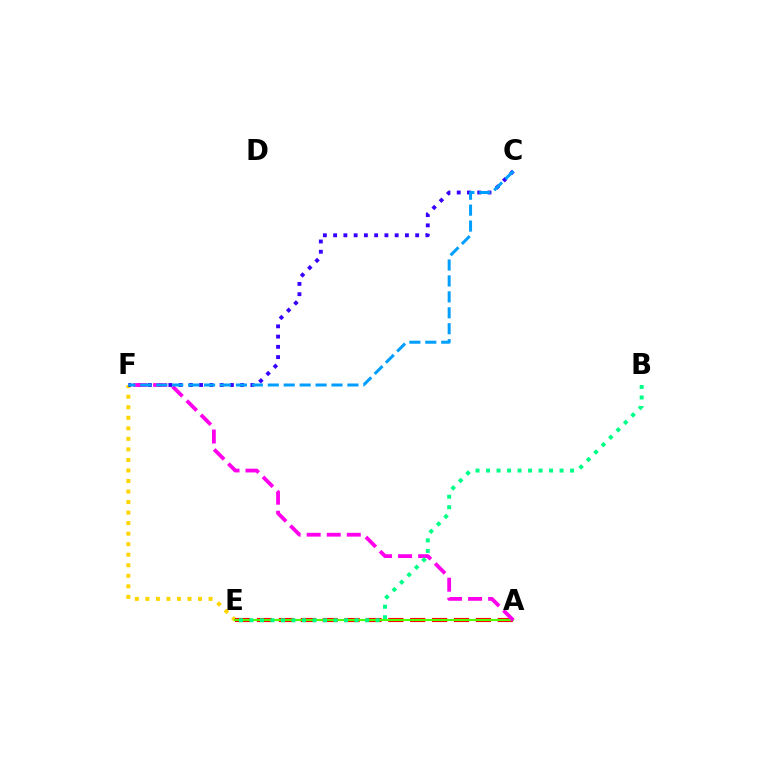{('E', 'F'): [{'color': '#ffd500', 'line_style': 'dotted', 'thickness': 2.86}], ('A', 'E'): [{'color': '#ff0000', 'line_style': 'dashed', 'thickness': 2.97}, {'color': '#4fff00', 'line_style': 'solid', 'thickness': 1.52}], ('C', 'F'): [{'color': '#3700ff', 'line_style': 'dotted', 'thickness': 2.79}, {'color': '#009eff', 'line_style': 'dashed', 'thickness': 2.16}], ('A', 'F'): [{'color': '#ff00ed', 'line_style': 'dashed', 'thickness': 2.72}], ('B', 'E'): [{'color': '#00ff86', 'line_style': 'dotted', 'thickness': 2.85}]}